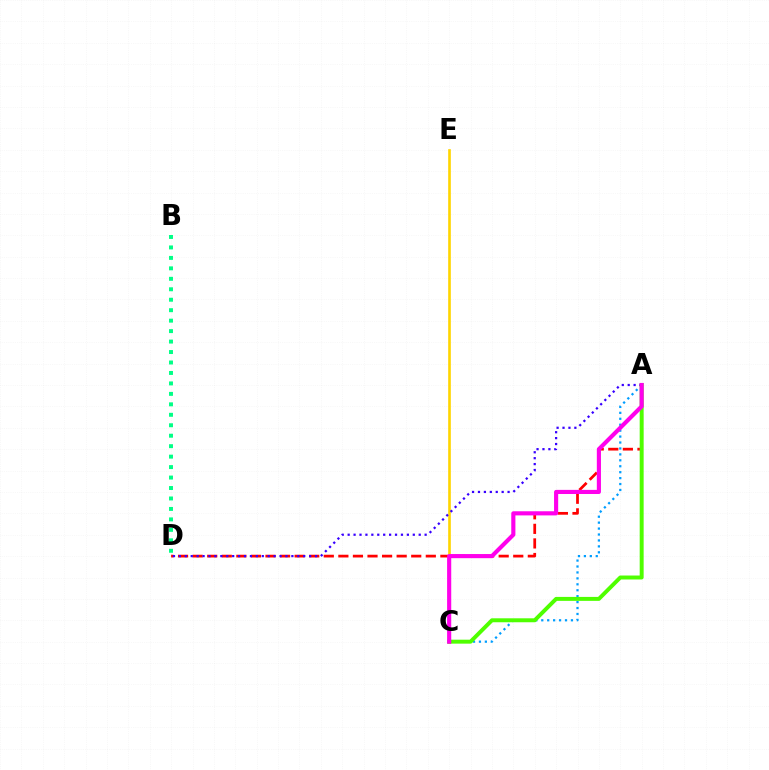{('A', 'C'): [{'color': '#009eff', 'line_style': 'dotted', 'thickness': 1.61}, {'color': '#4fff00', 'line_style': 'solid', 'thickness': 2.85}, {'color': '#ff00ed', 'line_style': 'solid', 'thickness': 2.97}], ('A', 'D'): [{'color': '#ff0000', 'line_style': 'dashed', 'thickness': 1.98}, {'color': '#3700ff', 'line_style': 'dotted', 'thickness': 1.61}], ('C', 'E'): [{'color': '#ffd500', 'line_style': 'solid', 'thickness': 1.91}], ('B', 'D'): [{'color': '#00ff86', 'line_style': 'dotted', 'thickness': 2.84}]}